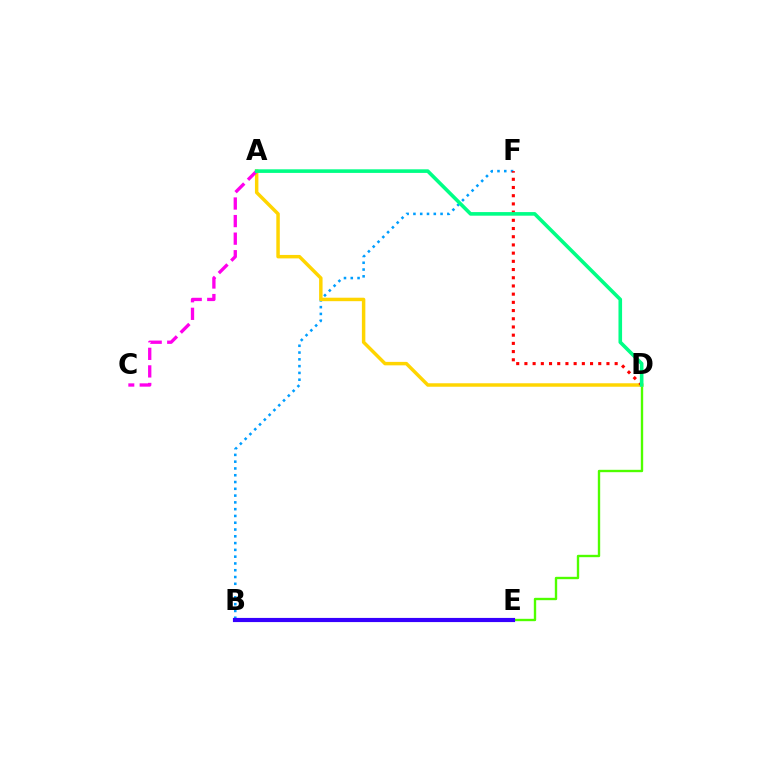{('B', 'F'): [{'color': '#009eff', 'line_style': 'dotted', 'thickness': 1.84}], ('D', 'E'): [{'color': '#4fff00', 'line_style': 'solid', 'thickness': 1.7}], ('A', 'D'): [{'color': '#ffd500', 'line_style': 'solid', 'thickness': 2.5}, {'color': '#00ff86', 'line_style': 'solid', 'thickness': 2.6}], ('A', 'C'): [{'color': '#ff00ed', 'line_style': 'dashed', 'thickness': 2.39}], ('D', 'F'): [{'color': '#ff0000', 'line_style': 'dotted', 'thickness': 2.23}], ('B', 'E'): [{'color': '#3700ff', 'line_style': 'solid', 'thickness': 2.99}]}